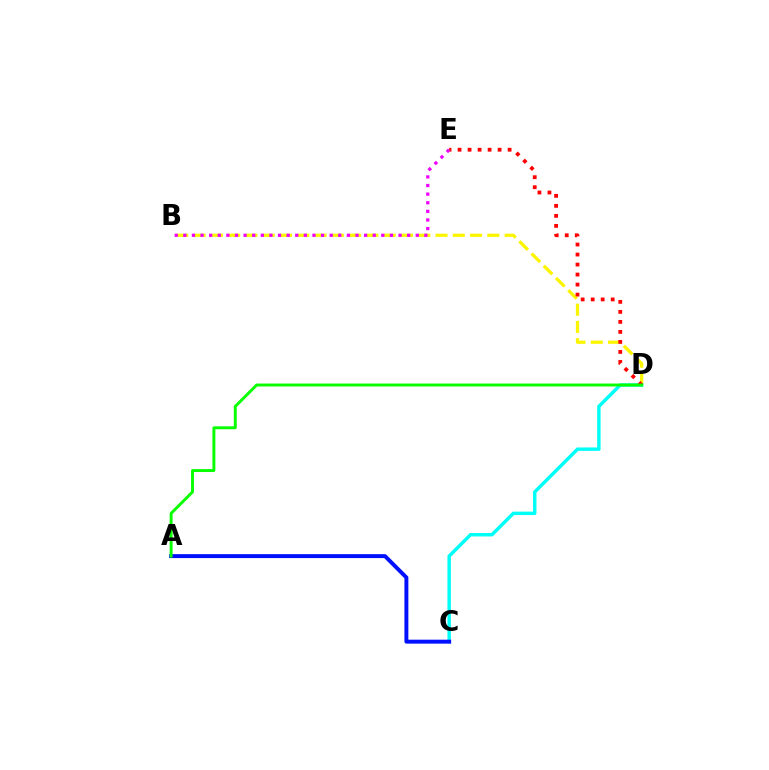{('B', 'D'): [{'color': '#fcf500', 'line_style': 'dashed', 'thickness': 2.35}], ('C', 'D'): [{'color': '#00fff6', 'line_style': 'solid', 'thickness': 2.47}], ('D', 'E'): [{'color': '#ff0000', 'line_style': 'dotted', 'thickness': 2.72}], ('B', 'E'): [{'color': '#ee00ff', 'line_style': 'dotted', 'thickness': 2.34}], ('A', 'C'): [{'color': '#0010ff', 'line_style': 'solid', 'thickness': 2.84}], ('A', 'D'): [{'color': '#08ff00', 'line_style': 'solid', 'thickness': 2.11}]}